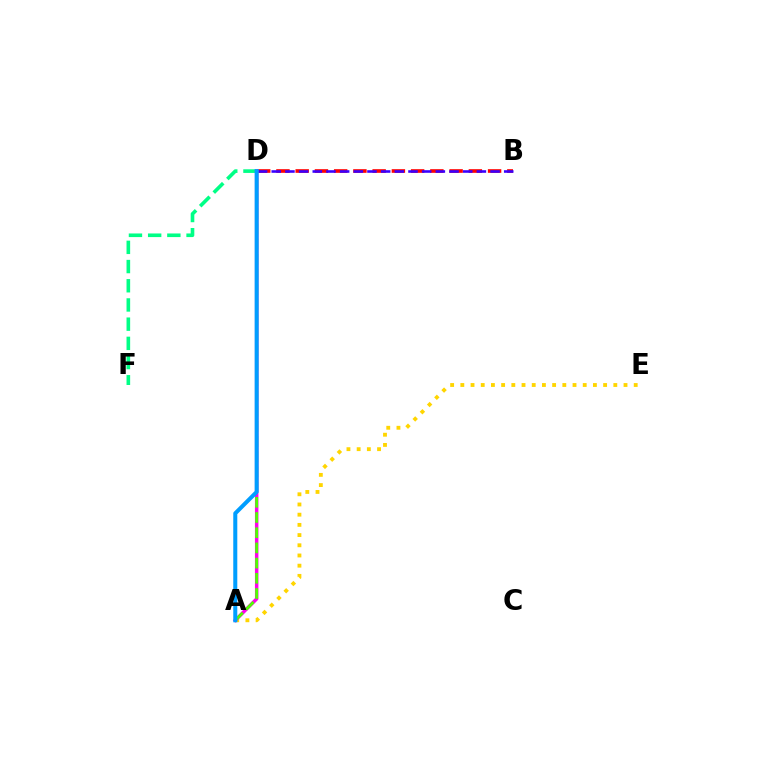{('B', 'D'): [{'color': '#ff0000', 'line_style': 'dashed', 'thickness': 2.61}, {'color': '#3700ff', 'line_style': 'dashed', 'thickness': 1.86}], ('D', 'F'): [{'color': '#00ff86', 'line_style': 'dashed', 'thickness': 2.61}], ('A', 'E'): [{'color': '#ffd500', 'line_style': 'dotted', 'thickness': 2.77}], ('A', 'D'): [{'color': '#ff00ed', 'line_style': 'solid', 'thickness': 2.49}, {'color': '#4fff00', 'line_style': 'dashed', 'thickness': 2.06}, {'color': '#009eff', 'line_style': 'solid', 'thickness': 2.9}]}